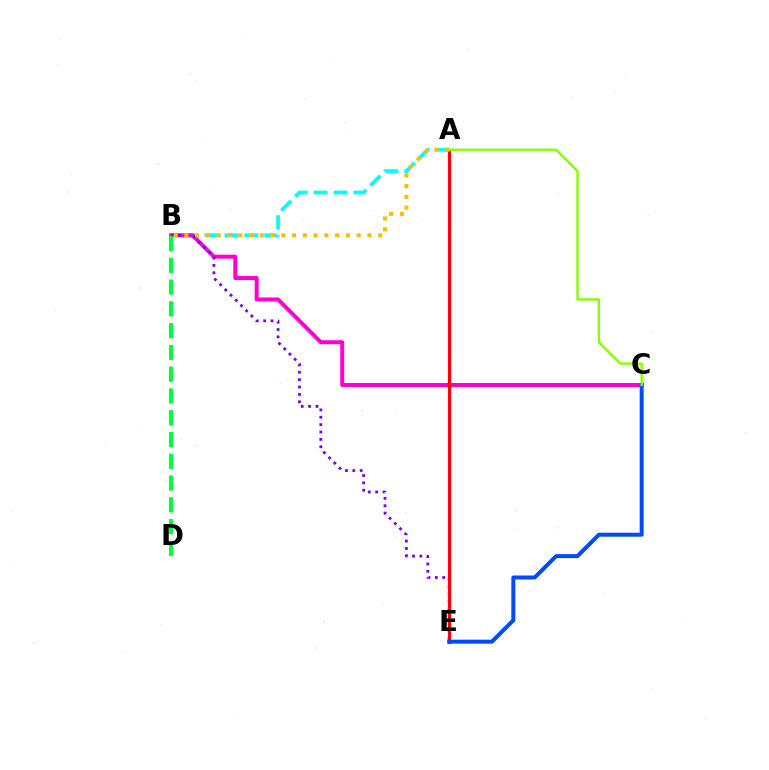{('A', 'B'): [{'color': '#00fff6', 'line_style': 'dashed', 'thickness': 2.7}, {'color': '#ffbd00', 'line_style': 'dotted', 'thickness': 2.93}], ('B', 'C'): [{'color': '#ff00cf', 'line_style': 'solid', 'thickness': 2.88}], ('B', 'E'): [{'color': '#7200ff', 'line_style': 'dotted', 'thickness': 2.0}], ('A', 'E'): [{'color': '#ff0000', 'line_style': 'solid', 'thickness': 2.29}], ('C', 'E'): [{'color': '#004bff', 'line_style': 'solid', 'thickness': 2.87}], ('B', 'D'): [{'color': '#00ff39', 'line_style': 'dashed', 'thickness': 2.96}], ('A', 'C'): [{'color': '#84ff00', 'line_style': 'solid', 'thickness': 1.7}]}